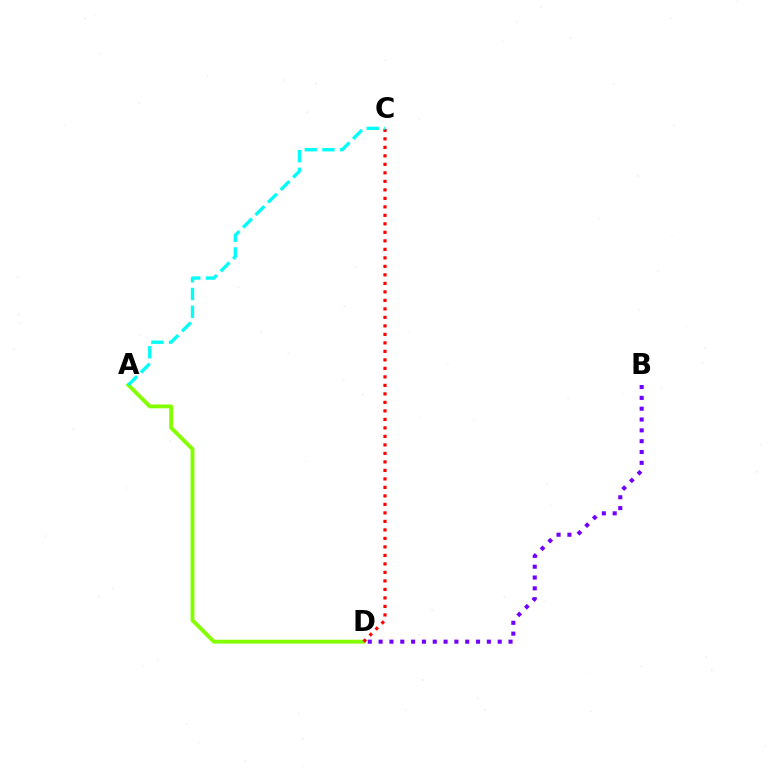{('B', 'D'): [{'color': '#7200ff', 'line_style': 'dotted', 'thickness': 2.94}], ('A', 'D'): [{'color': '#84ff00', 'line_style': 'solid', 'thickness': 2.78}], ('C', 'D'): [{'color': '#ff0000', 'line_style': 'dotted', 'thickness': 2.31}], ('A', 'C'): [{'color': '#00fff6', 'line_style': 'dashed', 'thickness': 2.4}]}